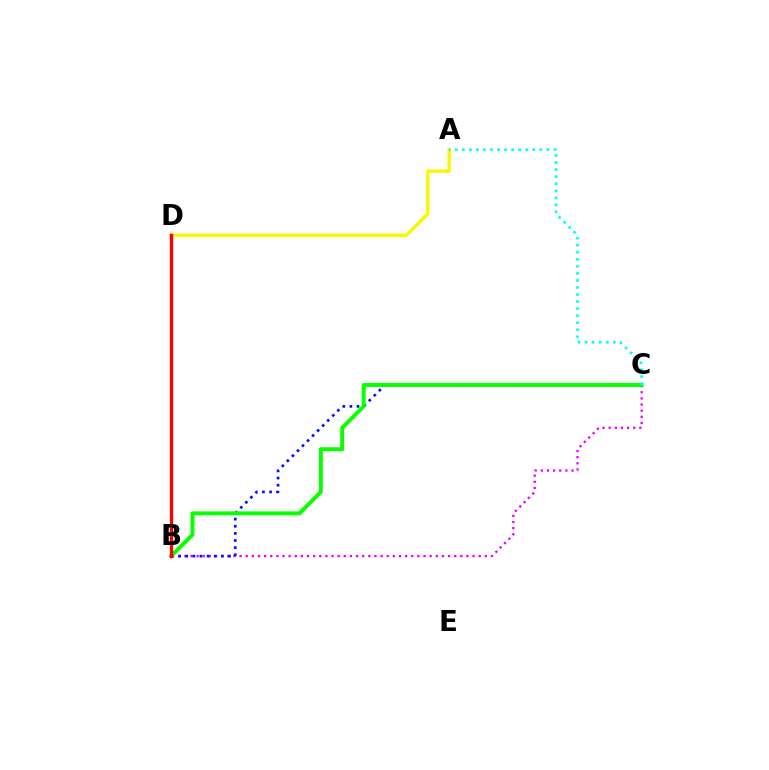{('B', 'C'): [{'color': '#ee00ff', 'line_style': 'dotted', 'thickness': 1.67}, {'color': '#0010ff', 'line_style': 'dotted', 'thickness': 1.94}, {'color': '#08ff00', 'line_style': 'solid', 'thickness': 2.84}], ('A', 'D'): [{'color': '#fcf500', 'line_style': 'solid', 'thickness': 2.44}], ('A', 'C'): [{'color': '#00fff6', 'line_style': 'dotted', 'thickness': 1.91}], ('B', 'D'): [{'color': '#ff0000', 'line_style': 'solid', 'thickness': 2.42}]}